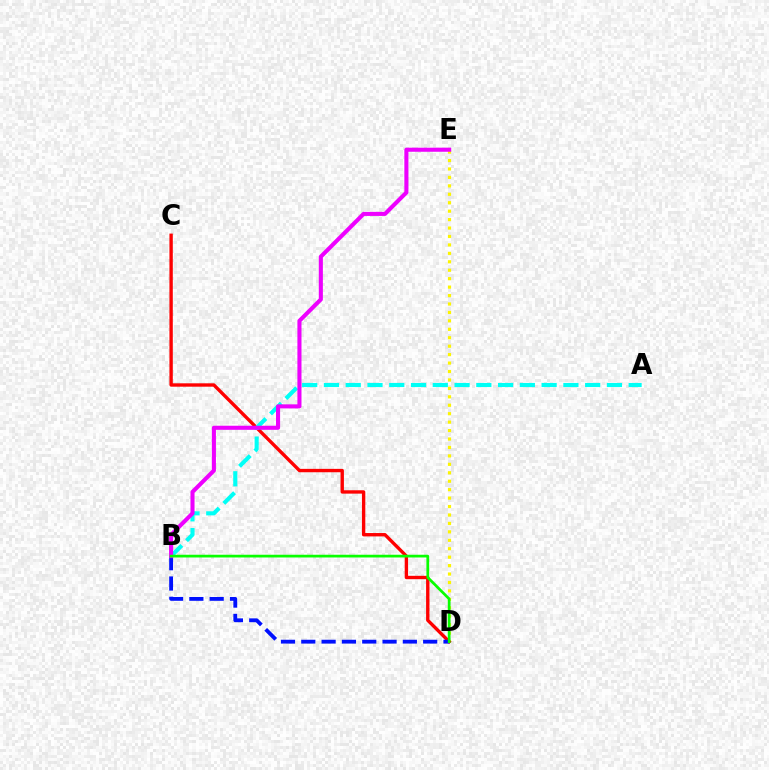{('D', 'E'): [{'color': '#fcf500', 'line_style': 'dotted', 'thickness': 2.29}], ('C', 'D'): [{'color': '#ff0000', 'line_style': 'solid', 'thickness': 2.43}], ('B', 'D'): [{'color': '#0010ff', 'line_style': 'dashed', 'thickness': 2.76}, {'color': '#08ff00', 'line_style': 'solid', 'thickness': 1.96}], ('A', 'B'): [{'color': '#00fff6', 'line_style': 'dashed', 'thickness': 2.96}], ('B', 'E'): [{'color': '#ee00ff', 'line_style': 'solid', 'thickness': 2.94}]}